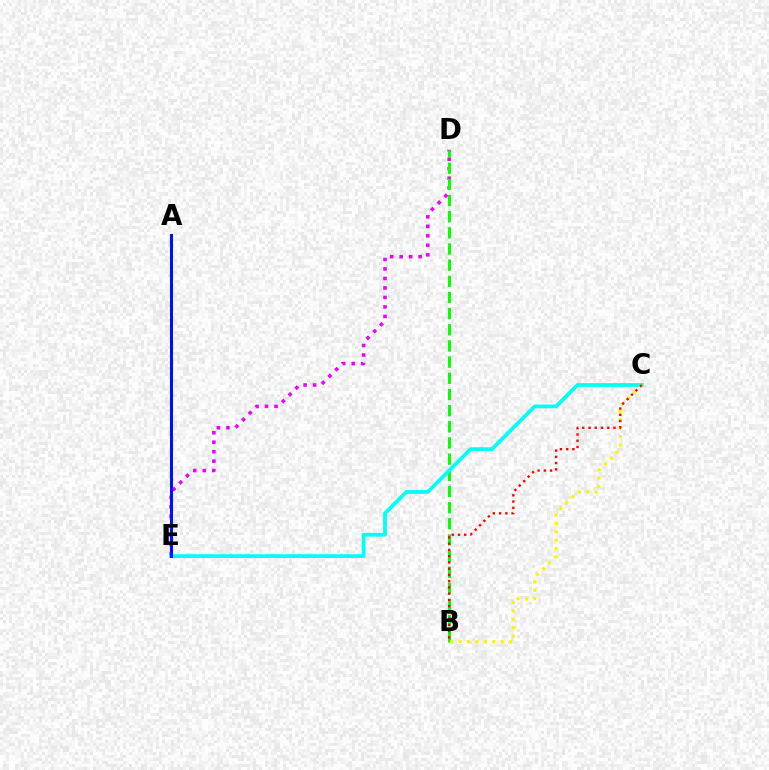{('D', 'E'): [{'color': '#ee00ff', 'line_style': 'dotted', 'thickness': 2.58}], ('B', 'D'): [{'color': '#08ff00', 'line_style': 'dashed', 'thickness': 2.2}], ('C', 'E'): [{'color': '#00fff6', 'line_style': 'solid', 'thickness': 2.72}], ('B', 'C'): [{'color': '#fcf500', 'line_style': 'dotted', 'thickness': 2.28}, {'color': '#ff0000', 'line_style': 'dotted', 'thickness': 1.7}], ('A', 'E'): [{'color': '#0010ff', 'line_style': 'solid', 'thickness': 2.2}]}